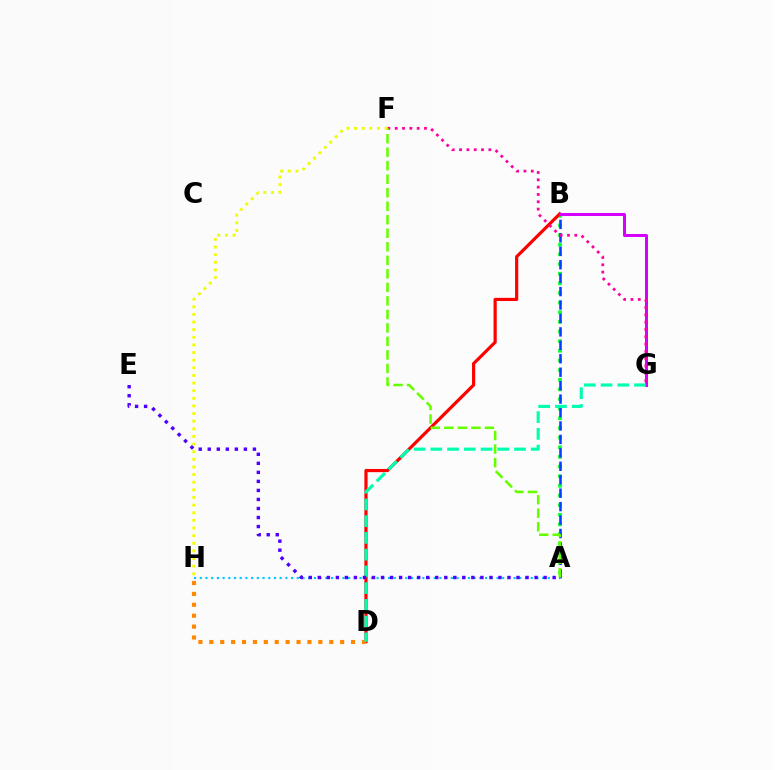{('A', 'H'): [{'color': '#00c7ff', 'line_style': 'dotted', 'thickness': 1.55}], ('A', 'B'): [{'color': '#00ff27', 'line_style': 'dotted', 'thickness': 2.62}, {'color': '#003fff', 'line_style': 'dashed', 'thickness': 1.83}], ('B', 'D'): [{'color': '#ff0000', 'line_style': 'solid', 'thickness': 2.29}], ('B', 'G'): [{'color': '#d600ff', 'line_style': 'solid', 'thickness': 2.17}], ('F', 'G'): [{'color': '#ff00a0', 'line_style': 'dotted', 'thickness': 1.99}], ('A', 'F'): [{'color': '#66ff00', 'line_style': 'dashed', 'thickness': 1.84}], ('D', 'H'): [{'color': '#ff8800', 'line_style': 'dotted', 'thickness': 2.96}], ('D', 'G'): [{'color': '#00ffaf', 'line_style': 'dashed', 'thickness': 2.27}], ('F', 'H'): [{'color': '#eeff00', 'line_style': 'dotted', 'thickness': 2.07}], ('A', 'E'): [{'color': '#4f00ff', 'line_style': 'dotted', 'thickness': 2.45}]}